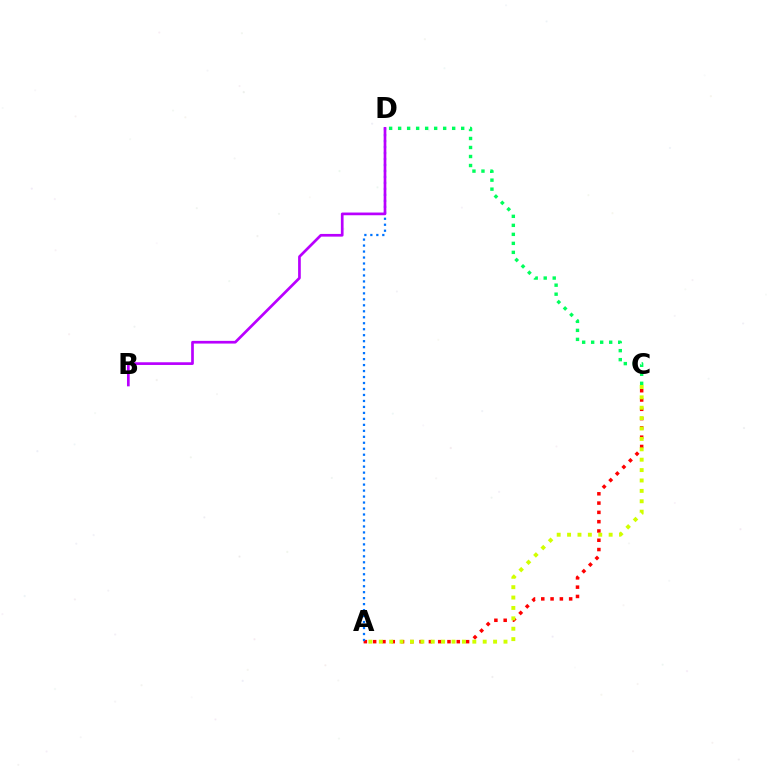{('A', 'C'): [{'color': '#ff0000', 'line_style': 'dotted', 'thickness': 2.52}, {'color': '#d1ff00', 'line_style': 'dotted', 'thickness': 2.82}], ('A', 'D'): [{'color': '#0074ff', 'line_style': 'dotted', 'thickness': 1.62}], ('C', 'D'): [{'color': '#00ff5c', 'line_style': 'dotted', 'thickness': 2.45}], ('B', 'D'): [{'color': '#b900ff', 'line_style': 'solid', 'thickness': 1.94}]}